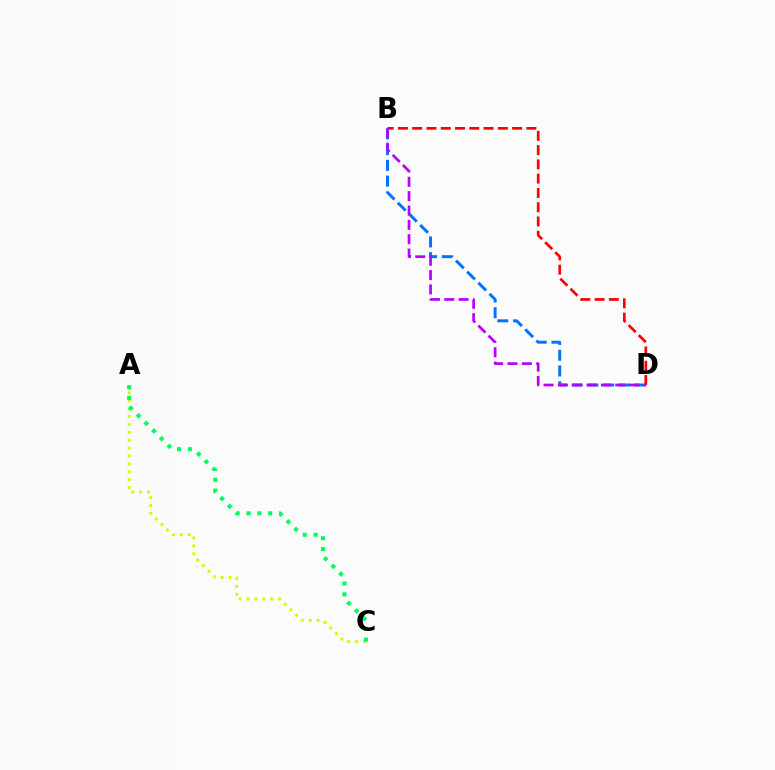{('B', 'D'): [{'color': '#0074ff', 'line_style': 'dashed', 'thickness': 2.14}, {'color': '#ff0000', 'line_style': 'dashed', 'thickness': 1.94}, {'color': '#b900ff', 'line_style': 'dashed', 'thickness': 1.95}], ('A', 'C'): [{'color': '#d1ff00', 'line_style': 'dotted', 'thickness': 2.14}, {'color': '#00ff5c', 'line_style': 'dotted', 'thickness': 2.95}]}